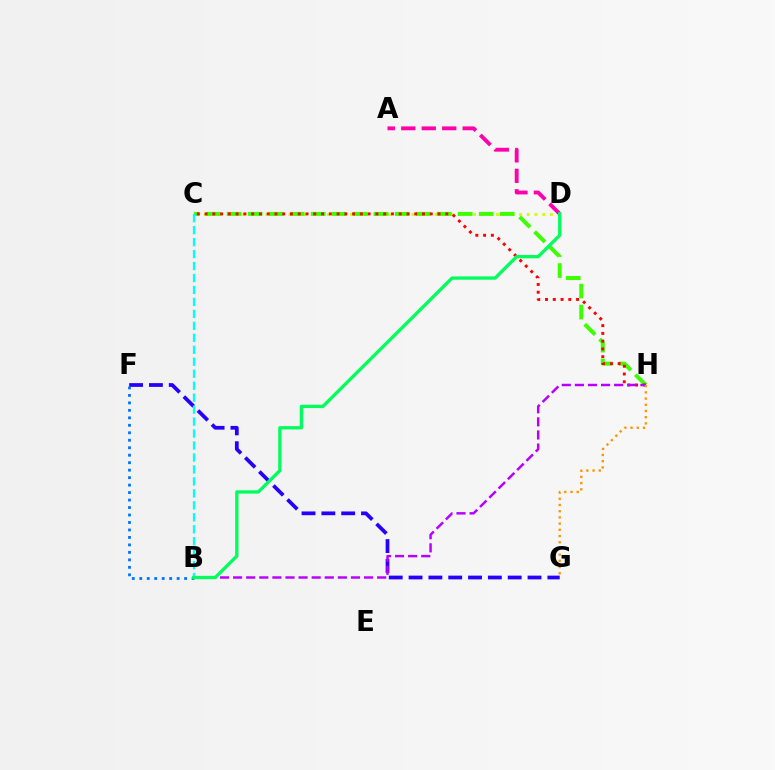{('C', 'D'): [{'color': '#d1ff00', 'line_style': 'dotted', 'thickness': 2.09}], ('F', 'G'): [{'color': '#2500ff', 'line_style': 'dashed', 'thickness': 2.69}], ('C', 'H'): [{'color': '#3dff00', 'line_style': 'dashed', 'thickness': 2.85}, {'color': '#ff0000', 'line_style': 'dotted', 'thickness': 2.11}], ('B', 'C'): [{'color': '#00fff6', 'line_style': 'dashed', 'thickness': 1.63}], ('A', 'D'): [{'color': '#ff00ac', 'line_style': 'dashed', 'thickness': 2.78}], ('B', 'H'): [{'color': '#b900ff', 'line_style': 'dashed', 'thickness': 1.78}], ('B', 'F'): [{'color': '#0074ff', 'line_style': 'dotted', 'thickness': 2.03}], ('G', 'H'): [{'color': '#ff9400', 'line_style': 'dotted', 'thickness': 1.69}], ('B', 'D'): [{'color': '#00ff5c', 'line_style': 'solid', 'thickness': 2.38}]}